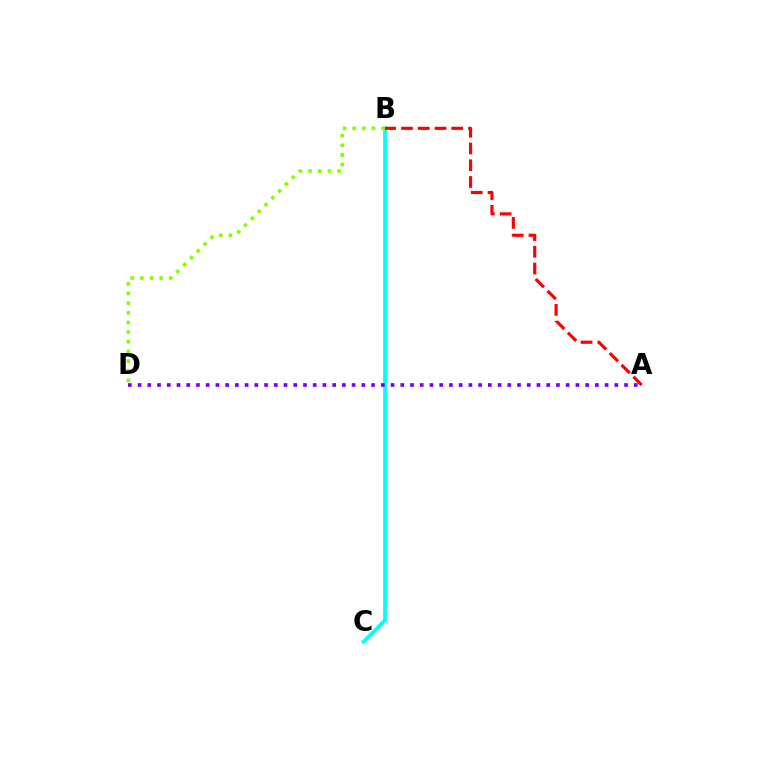{('B', 'C'): [{'color': '#00fff6', 'line_style': 'solid', 'thickness': 2.68}], ('A', 'D'): [{'color': '#7200ff', 'line_style': 'dotted', 'thickness': 2.64}], ('B', 'D'): [{'color': '#84ff00', 'line_style': 'dotted', 'thickness': 2.62}], ('A', 'B'): [{'color': '#ff0000', 'line_style': 'dashed', 'thickness': 2.27}]}